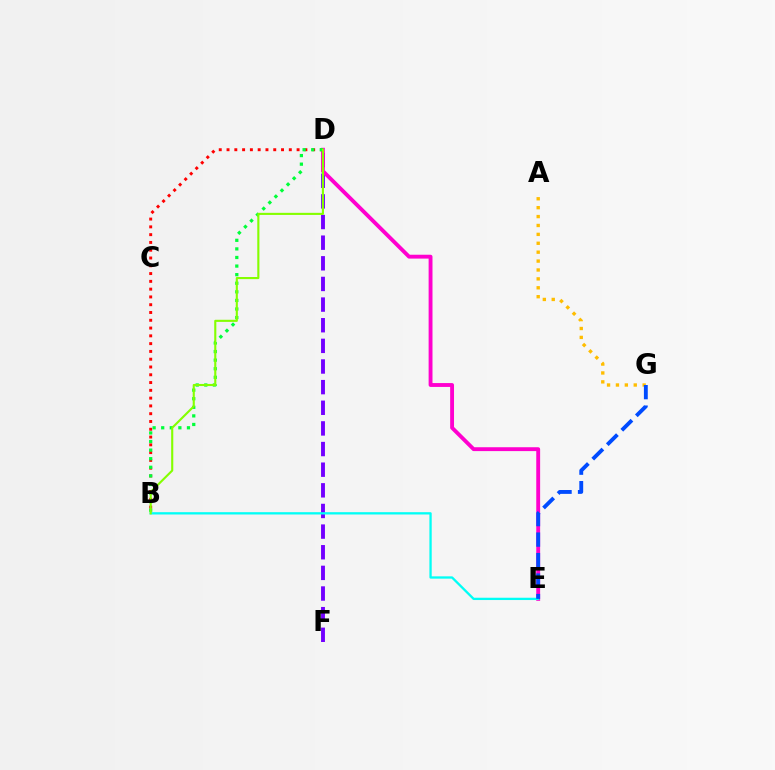{('D', 'F'): [{'color': '#7200ff', 'line_style': 'dashed', 'thickness': 2.8}], ('D', 'E'): [{'color': '#ff00cf', 'line_style': 'solid', 'thickness': 2.78}], ('A', 'G'): [{'color': '#ffbd00', 'line_style': 'dotted', 'thickness': 2.42}], ('B', 'D'): [{'color': '#ff0000', 'line_style': 'dotted', 'thickness': 2.12}, {'color': '#00ff39', 'line_style': 'dotted', 'thickness': 2.33}, {'color': '#84ff00', 'line_style': 'solid', 'thickness': 1.52}], ('B', 'E'): [{'color': '#00fff6', 'line_style': 'solid', 'thickness': 1.66}], ('E', 'G'): [{'color': '#004bff', 'line_style': 'dashed', 'thickness': 2.78}]}